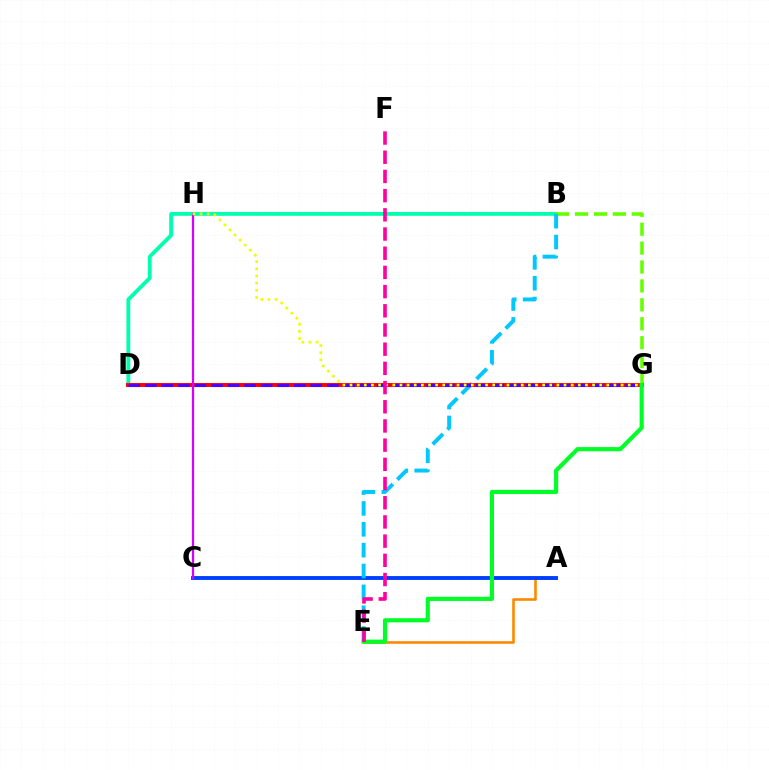{('A', 'E'): [{'color': '#ff8800', 'line_style': 'solid', 'thickness': 1.87}], ('B', 'D'): [{'color': '#00ffaf', 'line_style': 'solid', 'thickness': 2.76}], ('A', 'C'): [{'color': '#003fff', 'line_style': 'solid', 'thickness': 2.8}], ('B', 'G'): [{'color': '#66ff00', 'line_style': 'dashed', 'thickness': 2.57}], ('B', 'E'): [{'color': '#00c7ff', 'line_style': 'dashed', 'thickness': 2.83}], ('D', 'G'): [{'color': '#ff0000', 'line_style': 'solid', 'thickness': 2.83}, {'color': '#4f00ff', 'line_style': 'dashed', 'thickness': 2.25}], ('C', 'H'): [{'color': '#d600ff', 'line_style': 'solid', 'thickness': 1.6}], ('G', 'H'): [{'color': '#eeff00', 'line_style': 'dotted', 'thickness': 1.94}], ('E', 'G'): [{'color': '#00ff27', 'line_style': 'solid', 'thickness': 2.99}], ('E', 'F'): [{'color': '#ff00a0', 'line_style': 'dashed', 'thickness': 2.61}]}